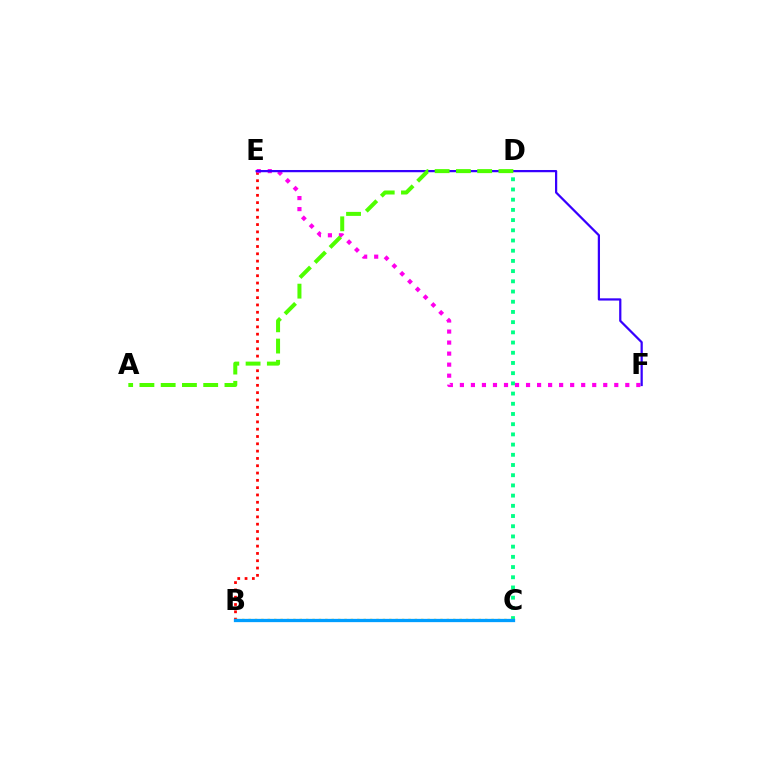{('B', 'E'): [{'color': '#ff0000', 'line_style': 'dotted', 'thickness': 1.99}], ('E', 'F'): [{'color': '#ff00ed', 'line_style': 'dotted', 'thickness': 3.0}, {'color': '#3700ff', 'line_style': 'solid', 'thickness': 1.61}], ('A', 'D'): [{'color': '#4fff00', 'line_style': 'dashed', 'thickness': 2.89}], ('C', 'D'): [{'color': '#00ff86', 'line_style': 'dotted', 'thickness': 2.77}], ('B', 'C'): [{'color': '#ffd500', 'line_style': 'dotted', 'thickness': 1.74}, {'color': '#009eff', 'line_style': 'solid', 'thickness': 2.36}]}